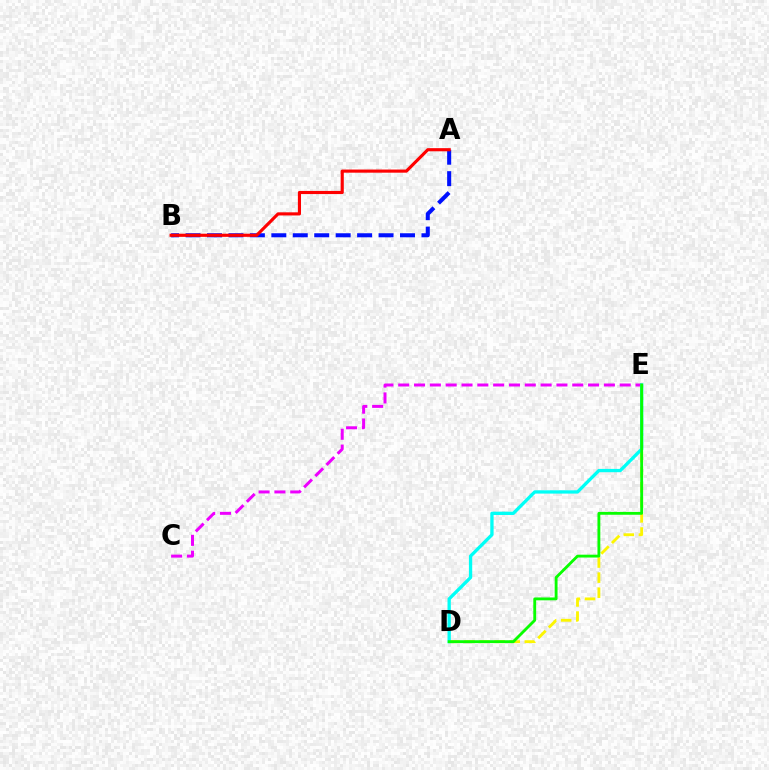{('A', 'B'): [{'color': '#0010ff', 'line_style': 'dashed', 'thickness': 2.91}, {'color': '#ff0000', 'line_style': 'solid', 'thickness': 2.26}], ('D', 'E'): [{'color': '#fcf500', 'line_style': 'dashed', 'thickness': 2.05}, {'color': '#00fff6', 'line_style': 'solid', 'thickness': 2.38}, {'color': '#08ff00', 'line_style': 'solid', 'thickness': 2.05}], ('C', 'E'): [{'color': '#ee00ff', 'line_style': 'dashed', 'thickness': 2.15}]}